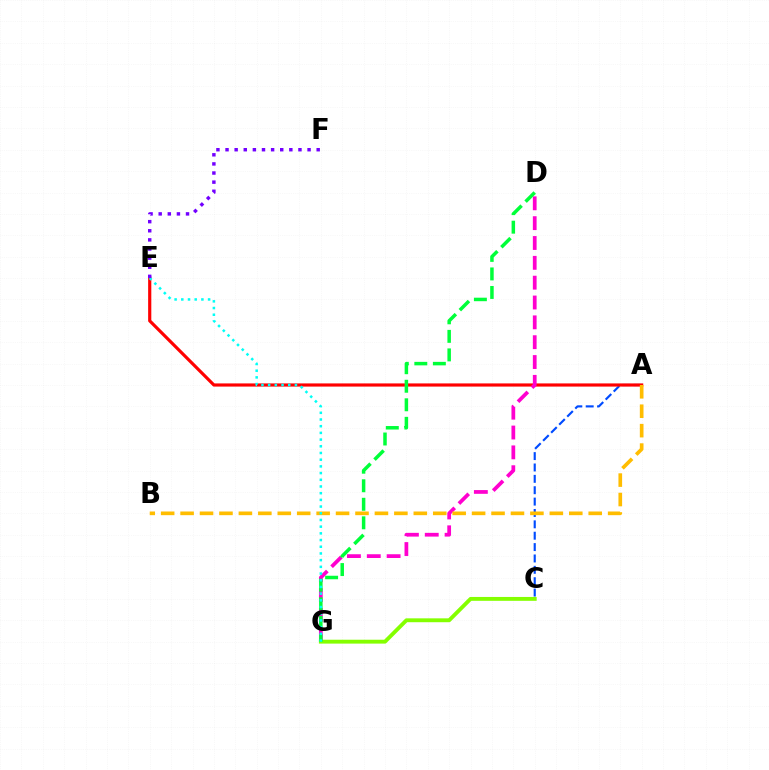{('A', 'C'): [{'color': '#004bff', 'line_style': 'dashed', 'thickness': 1.55}], ('A', 'E'): [{'color': '#ff0000', 'line_style': 'solid', 'thickness': 2.28}], ('D', 'G'): [{'color': '#ff00cf', 'line_style': 'dashed', 'thickness': 2.7}, {'color': '#00ff39', 'line_style': 'dashed', 'thickness': 2.52}], ('A', 'B'): [{'color': '#ffbd00', 'line_style': 'dashed', 'thickness': 2.64}], ('C', 'G'): [{'color': '#84ff00', 'line_style': 'solid', 'thickness': 2.79}], ('E', 'G'): [{'color': '#00fff6', 'line_style': 'dotted', 'thickness': 1.82}], ('E', 'F'): [{'color': '#7200ff', 'line_style': 'dotted', 'thickness': 2.48}]}